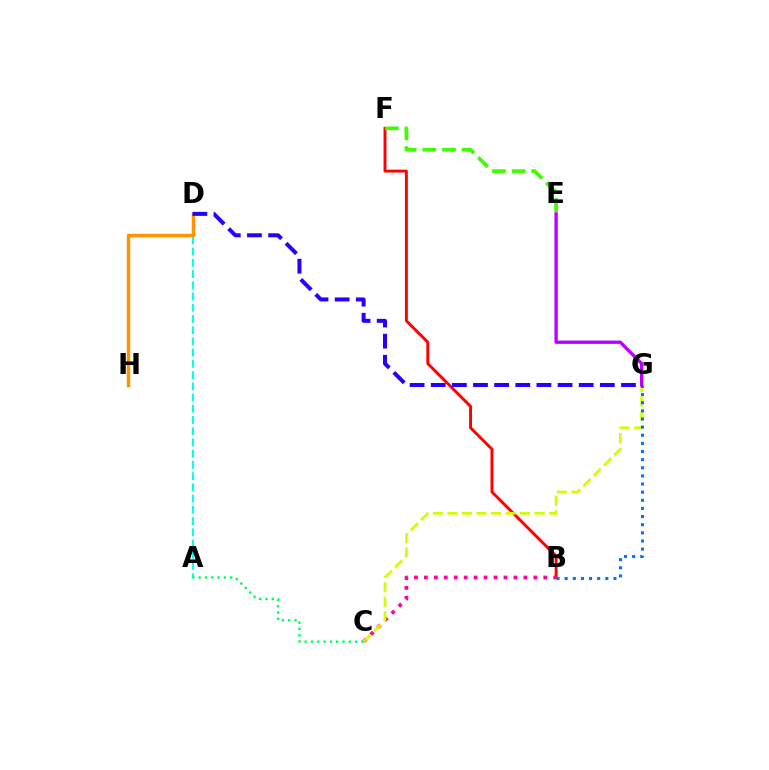{('B', 'F'): [{'color': '#ff0000', 'line_style': 'solid', 'thickness': 2.09}], ('A', 'D'): [{'color': '#00fff6', 'line_style': 'dashed', 'thickness': 1.53}], ('B', 'C'): [{'color': '#ff00ac', 'line_style': 'dotted', 'thickness': 2.7}], ('D', 'H'): [{'color': '#ff9400', 'line_style': 'solid', 'thickness': 2.49}], ('C', 'G'): [{'color': '#d1ff00', 'line_style': 'dashed', 'thickness': 1.97}], ('A', 'C'): [{'color': '#00ff5c', 'line_style': 'dotted', 'thickness': 1.71}], ('D', 'G'): [{'color': '#2500ff', 'line_style': 'dashed', 'thickness': 2.87}], ('B', 'G'): [{'color': '#0074ff', 'line_style': 'dotted', 'thickness': 2.21}], ('E', 'F'): [{'color': '#3dff00', 'line_style': 'dashed', 'thickness': 2.67}], ('E', 'G'): [{'color': '#b900ff', 'line_style': 'solid', 'thickness': 2.39}]}